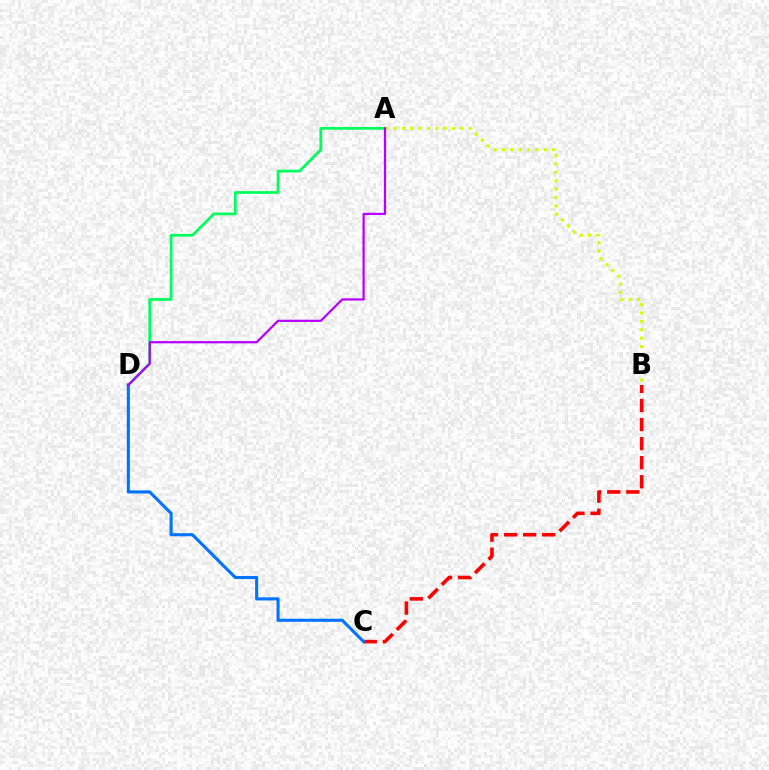{('B', 'C'): [{'color': '#ff0000', 'line_style': 'dashed', 'thickness': 2.59}], ('A', 'D'): [{'color': '#00ff5c', 'line_style': 'solid', 'thickness': 1.98}, {'color': '#b900ff', 'line_style': 'solid', 'thickness': 1.62}], ('C', 'D'): [{'color': '#0074ff', 'line_style': 'solid', 'thickness': 2.23}], ('A', 'B'): [{'color': '#d1ff00', 'line_style': 'dotted', 'thickness': 2.28}]}